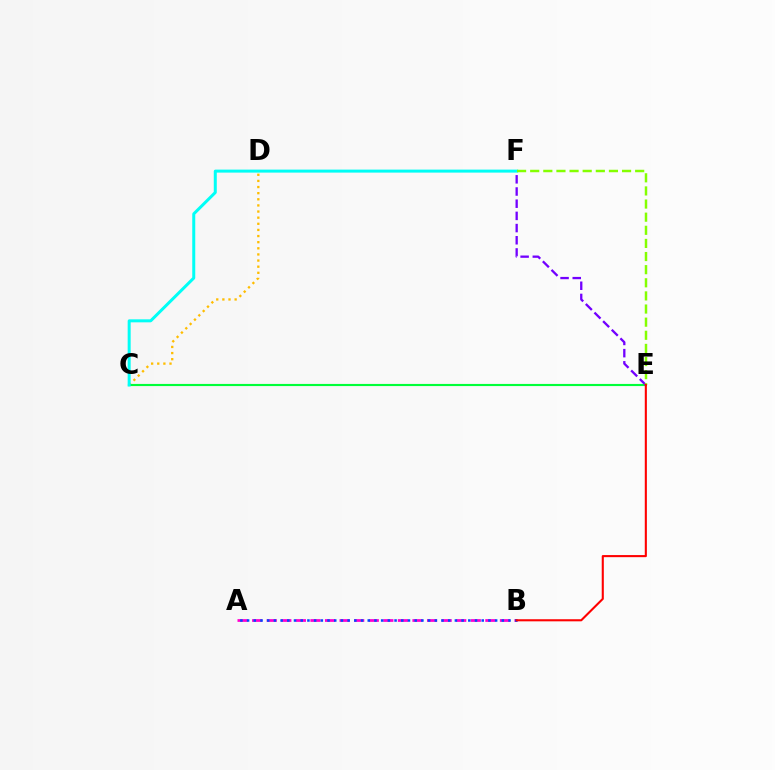{('C', 'D'): [{'color': '#ffbd00', 'line_style': 'dotted', 'thickness': 1.66}], ('C', 'E'): [{'color': '#00ff39', 'line_style': 'solid', 'thickness': 1.54}], ('E', 'F'): [{'color': '#7200ff', 'line_style': 'dashed', 'thickness': 1.66}, {'color': '#84ff00', 'line_style': 'dashed', 'thickness': 1.78}], ('C', 'F'): [{'color': '#00fff6', 'line_style': 'solid', 'thickness': 2.16}], ('A', 'B'): [{'color': '#ff00cf', 'line_style': 'dashed', 'thickness': 1.98}, {'color': '#004bff', 'line_style': 'dotted', 'thickness': 1.82}], ('B', 'E'): [{'color': '#ff0000', 'line_style': 'solid', 'thickness': 1.51}]}